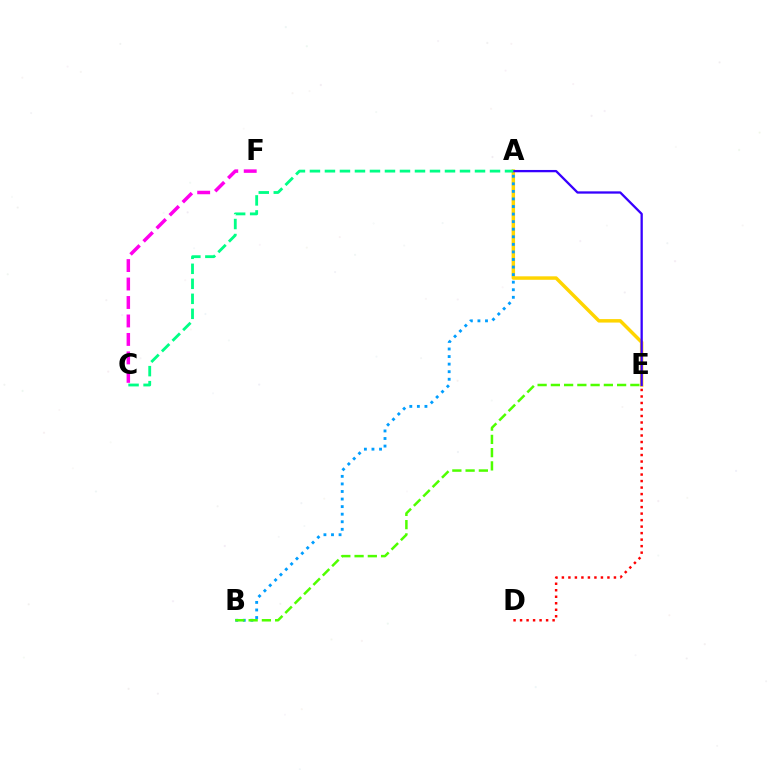{('A', 'E'): [{'color': '#ffd500', 'line_style': 'solid', 'thickness': 2.5}, {'color': '#3700ff', 'line_style': 'solid', 'thickness': 1.65}], ('C', 'F'): [{'color': '#ff00ed', 'line_style': 'dashed', 'thickness': 2.51}], ('D', 'E'): [{'color': '#ff0000', 'line_style': 'dotted', 'thickness': 1.77}], ('A', 'B'): [{'color': '#009eff', 'line_style': 'dotted', 'thickness': 2.06}], ('B', 'E'): [{'color': '#4fff00', 'line_style': 'dashed', 'thickness': 1.8}], ('A', 'C'): [{'color': '#00ff86', 'line_style': 'dashed', 'thickness': 2.04}]}